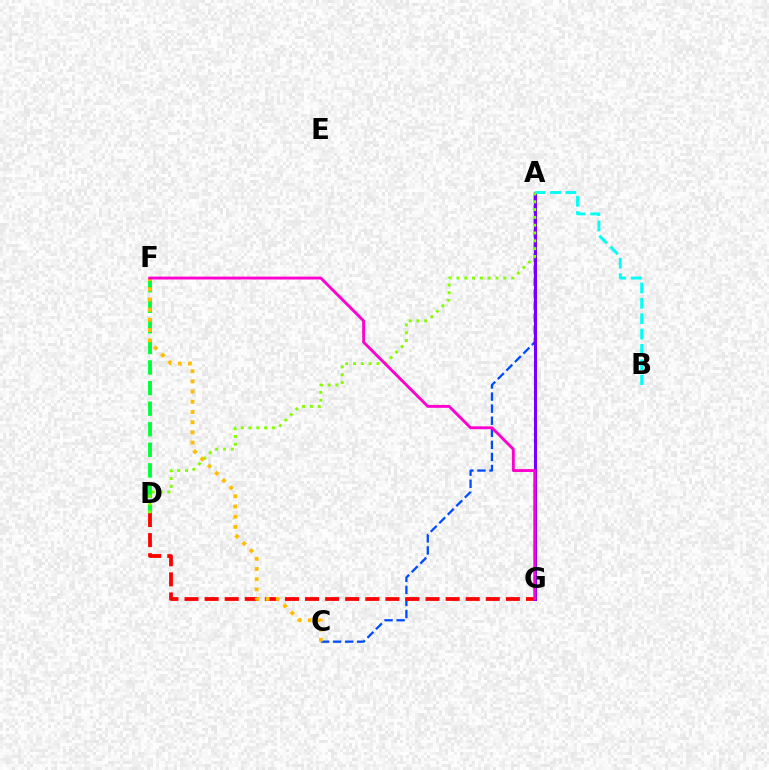{('A', 'C'): [{'color': '#004bff', 'line_style': 'dashed', 'thickness': 1.64}], ('D', 'G'): [{'color': '#ff0000', 'line_style': 'dashed', 'thickness': 2.73}], ('D', 'F'): [{'color': '#00ff39', 'line_style': 'dashed', 'thickness': 2.8}], ('A', 'G'): [{'color': '#7200ff', 'line_style': 'solid', 'thickness': 2.2}], ('A', 'B'): [{'color': '#00fff6', 'line_style': 'dashed', 'thickness': 2.09}], ('A', 'D'): [{'color': '#84ff00', 'line_style': 'dotted', 'thickness': 2.12}], ('C', 'F'): [{'color': '#ffbd00', 'line_style': 'dotted', 'thickness': 2.77}], ('F', 'G'): [{'color': '#ff00cf', 'line_style': 'solid', 'thickness': 2.07}]}